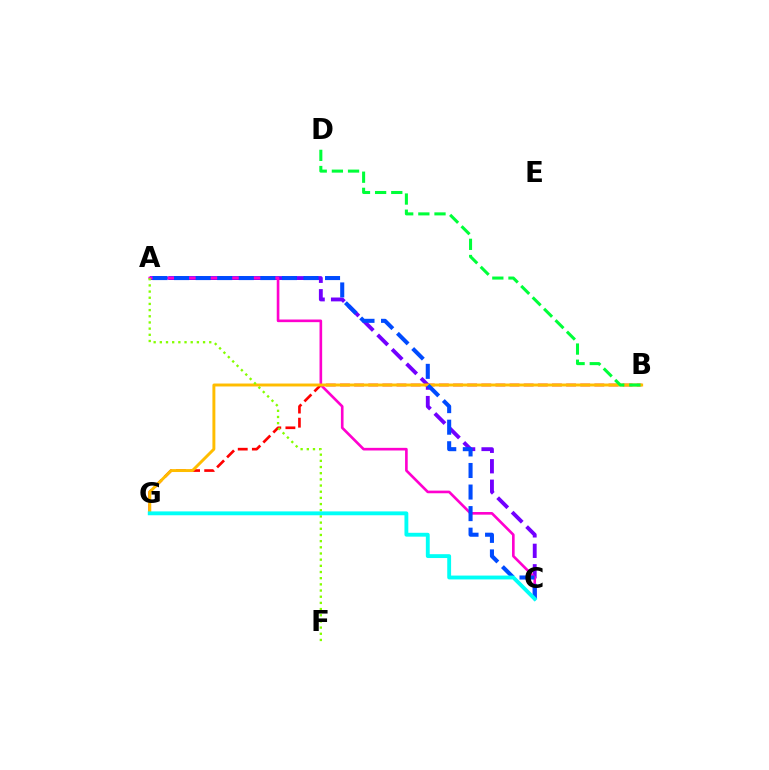{('A', 'C'): [{'color': '#7200ff', 'line_style': 'dashed', 'thickness': 2.78}, {'color': '#ff00cf', 'line_style': 'solid', 'thickness': 1.9}, {'color': '#004bff', 'line_style': 'dashed', 'thickness': 2.93}], ('B', 'G'): [{'color': '#ff0000', 'line_style': 'dashed', 'thickness': 1.92}, {'color': '#ffbd00', 'line_style': 'solid', 'thickness': 2.11}], ('B', 'D'): [{'color': '#00ff39', 'line_style': 'dashed', 'thickness': 2.19}], ('A', 'F'): [{'color': '#84ff00', 'line_style': 'dotted', 'thickness': 1.68}], ('C', 'G'): [{'color': '#00fff6', 'line_style': 'solid', 'thickness': 2.78}]}